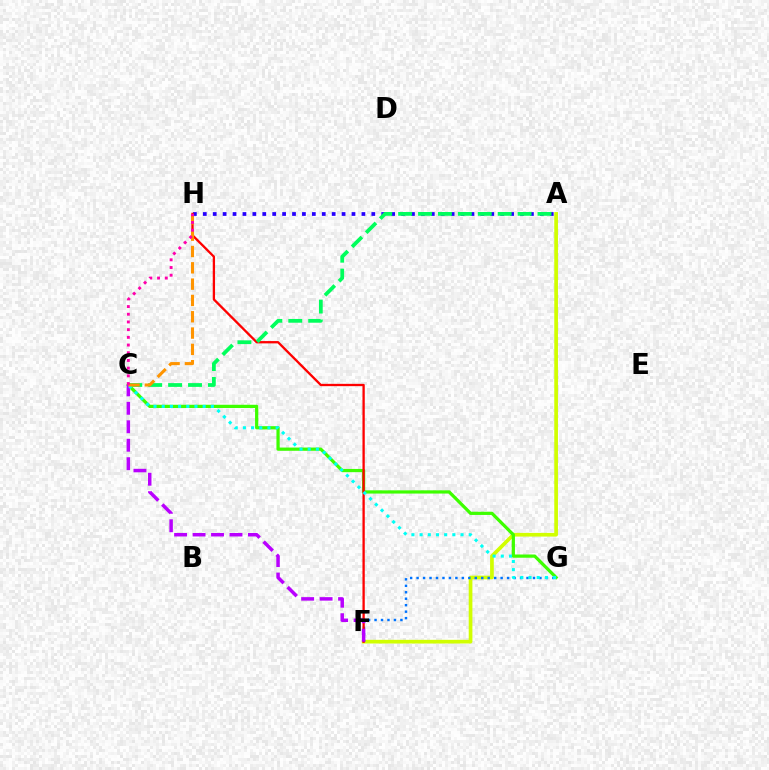{('A', 'H'): [{'color': '#2500ff', 'line_style': 'dotted', 'thickness': 2.69}], ('A', 'F'): [{'color': '#d1ff00', 'line_style': 'solid', 'thickness': 2.66}], ('F', 'G'): [{'color': '#0074ff', 'line_style': 'dotted', 'thickness': 1.76}], ('C', 'G'): [{'color': '#3dff00', 'line_style': 'solid', 'thickness': 2.32}, {'color': '#00fff6', 'line_style': 'dotted', 'thickness': 2.22}], ('F', 'H'): [{'color': '#ff0000', 'line_style': 'solid', 'thickness': 1.66}], ('A', 'C'): [{'color': '#00ff5c', 'line_style': 'dashed', 'thickness': 2.7}], ('C', 'F'): [{'color': '#b900ff', 'line_style': 'dashed', 'thickness': 2.51}], ('C', 'H'): [{'color': '#ff9400', 'line_style': 'dashed', 'thickness': 2.22}, {'color': '#ff00ac', 'line_style': 'dotted', 'thickness': 2.09}]}